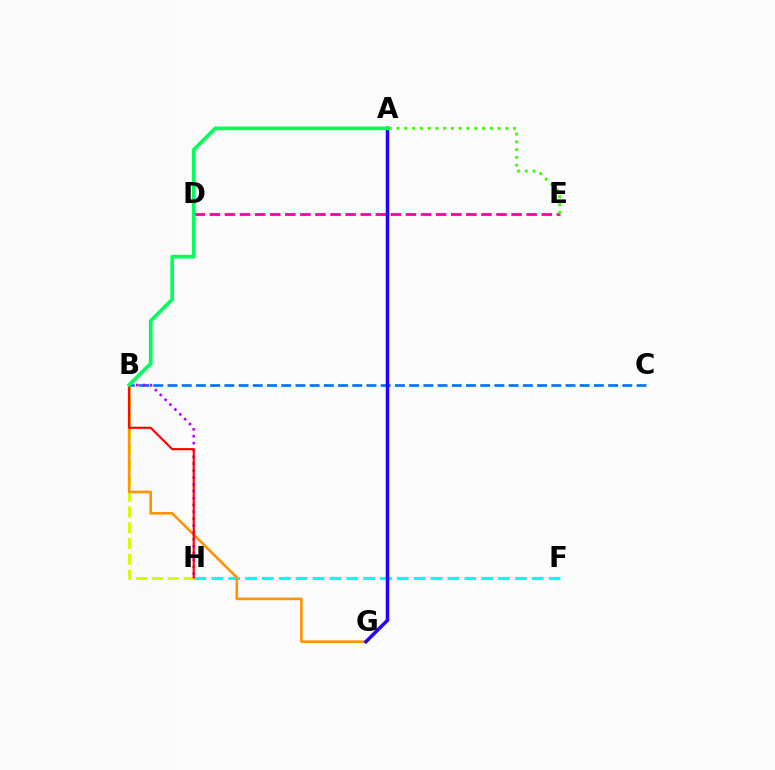{('F', 'H'): [{'color': '#00fff6', 'line_style': 'dashed', 'thickness': 2.29}], ('B', 'H'): [{'color': '#d1ff00', 'line_style': 'dashed', 'thickness': 2.14}, {'color': '#b900ff', 'line_style': 'dotted', 'thickness': 1.87}, {'color': '#ff0000', 'line_style': 'solid', 'thickness': 1.55}], ('B', 'C'): [{'color': '#0074ff', 'line_style': 'dashed', 'thickness': 1.93}], ('D', 'E'): [{'color': '#ff00ac', 'line_style': 'dashed', 'thickness': 2.05}], ('B', 'G'): [{'color': '#ff9400', 'line_style': 'solid', 'thickness': 1.89}], ('A', 'G'): [{'color': '#2500ff', 'line_style': 'solid', 'thickness': 2.51}], ('A', 'E'): [{'color': '#3dff00', 'line_style': 'dotted', 'thickness': 2.11}], ('A', 'B'): [{'color': '#00ff5c', 'line_style': 'solid', 'thickness': 2.63}]}